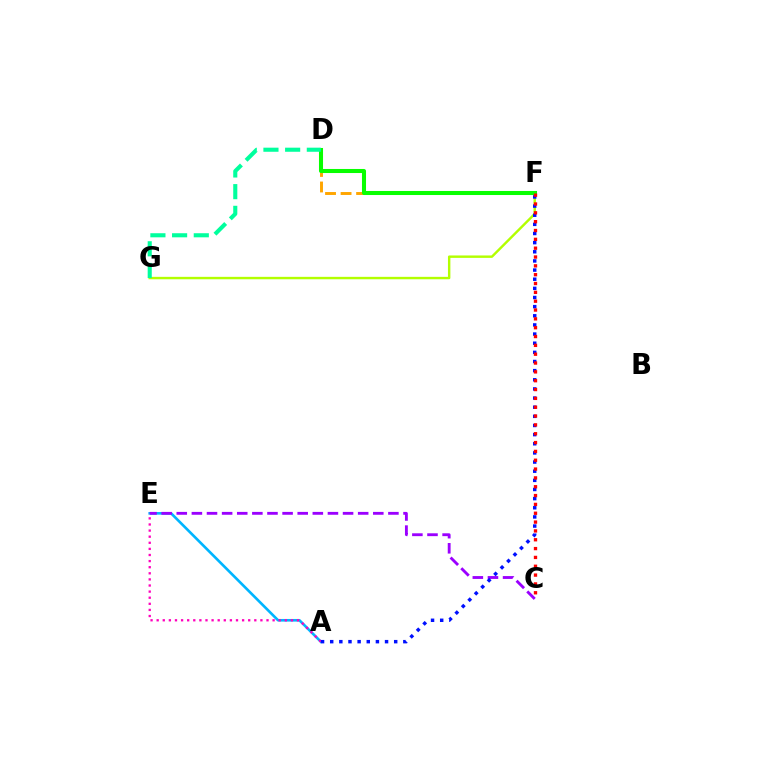{('F', 'G'): [{'color': '#b3ff00', 'line_style': 'solid', 'thickness': 1.74}], ('A', 'E'): [{'color': '#00b5ff', 'line_style': 'solid', 'thickness': 1.89}, {'color': '#ff00bd', 'line_style': 'dotted', 'thickness': 1.66}], ('C', 'E'): [{'color': '#9b00ff', 'line_style': 'dashed', 'thickness': 2.05}], ('D', 'F'): [{'color': '#ffa500', 'line_style': 'dashed', 'thickness': 2.11}, {'color': '#08ff00', 'line_style': 'solid', 'thickness': 2.92}], ('D', 'G'): [{'color': '#00ff9d', 'line_style': 'dashed', 'thickness': 2.95}], ('A', 'F'): [{'color': '#0010ff', 'line_style': 'dotted', 'thickness': 2.48}], ('C', 'F'): [{'color': '#ff0000', 'line_style': 'dotted', 'thickness': 2.4}]}